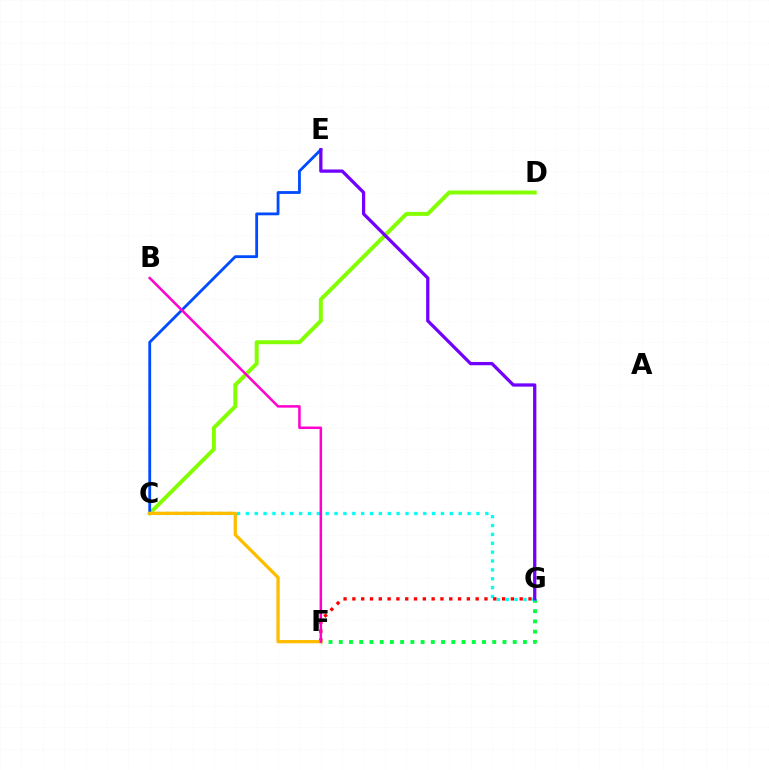{('C', 'D'): [{'color': '#84ff00', 'line_style': 'solid', 'thickness': 2.85}], ('F', 'G'): [{'color': '#00ff39', 'line_style': 'dotted', 'thickness': 2.78}, {'color': '#ff0000', 'line_style': 'dotted', 'thickness': 2.39}], ('C', 'E'): [{'color': '#004bff', 'line_style': 'solid', 'thickness': 2.02}], ('C', 'G'): [{'color': '#00fff6', 'line_style': 'dotted', 'thickness': 2.41}], ('E', 'G'): [{'color': '#7200ff', 'line_style': 'solid', 'thickness': 2.35}], ('C', 'F'): [{'color': '#ffbd00', 'line_style': 'solid', 'thickness': 2.39}], ('B', 'F'): [{'color': '#ff00cf', 'line_style': 'solid', 'thickness': 1.81}]}